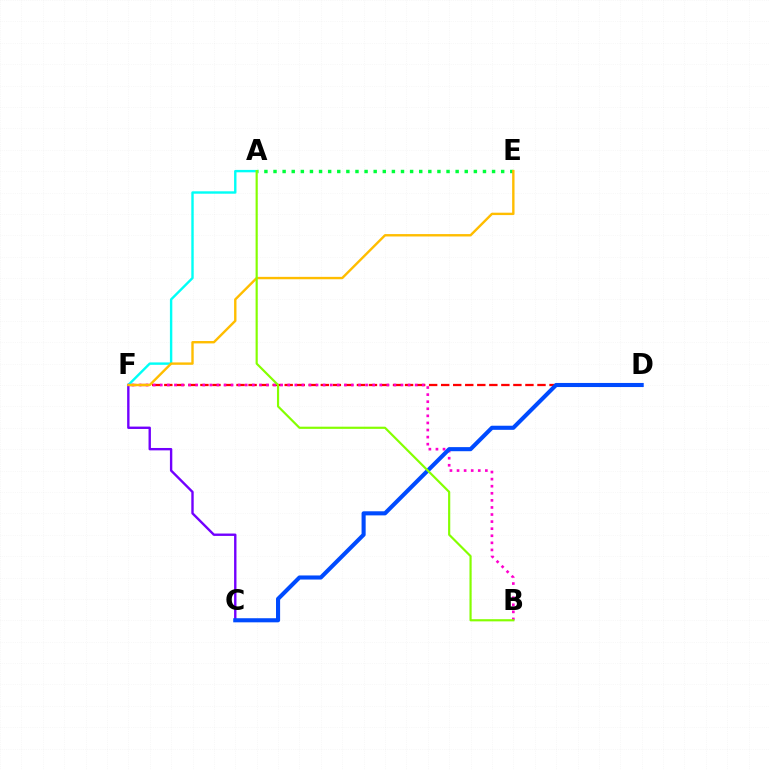{('D', 'F'): [{'color': '#ff0000', 'line_style': 'dashed', 'thickness': 1.64}], ('A', 'F'): [{'color': '#00fff6', 'line_style': 'solid', 'thickness': 1.73}], ('B', 'F'): [{'color': '#ff00cf', 'line_style': 'dotted', 'thickness': 1.92}], ('A', 'E'): [{'color': '#00ff39', 'line_style': 'dotted', 'thickness': 2.47}], ('C', 'F'): [{'color': '#7200ff', 'line_style': 'solid', 'thickness': 1.71}], ('E', 'F'): [{'color': '#ffbd00', 'line_style': 'solid', 'thickness': 1.72}], ('C', 'D'): [{'color': '#004bff', 'line_style': 'solid', 'thickness': 2.95}], ('A', 'B'): [{'color': '#84ff00', 'line_style': 'solid', 'thickness': 1.56}]}